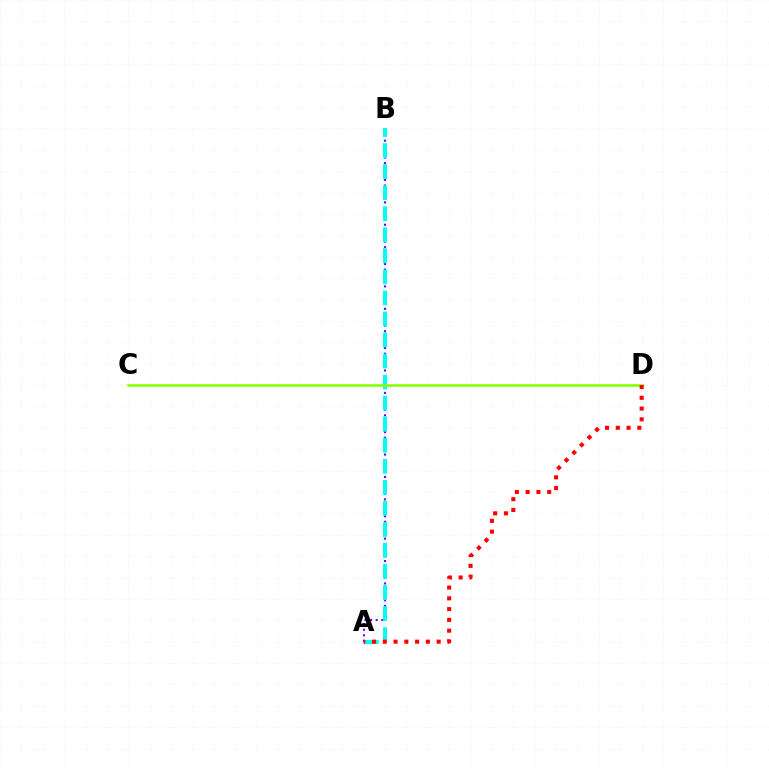{('A', 'B'): [{'color': '#7200ff', 'line_style': 'dotted', 'thickness': 1.52}, {'color': '#00fff6', 'line_style': 'dashed', 'thickness': 2.86}], ('C', 'D'): [{'color': '#84ff00', 'line_style': 'solid', 'thickness': 1.82}], ('A', 'D'): [{'color': '#ff0000', 'line_style': 'dotted', 'thickness': 2.93}]}